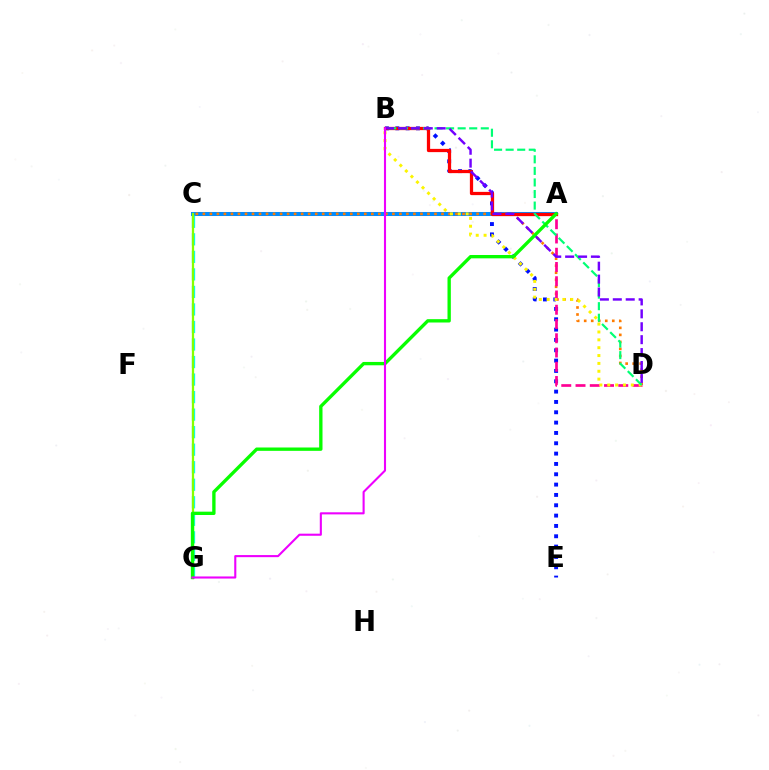{('B', 'E'): [{'color': '#0010ff', 'line_style': 'dotted', 'thickness': 2.81}], ('A', 'C'): [{'color': '#008cff', 'line_style': 'solid', 'thickness': 2.9}], ('C', 'D'): [{'color': '#ff7c00', 'line_style': 'dotted', 'thickness': 1.91}], ('C', 'G'): [{'color': '#00fff6', 'line_style': 'dashed', 'thickness': 2.38}, {'color': '#84ff00', 'line_style': 'solid', 'thickness': 1.63}], ('A', 'D'): [{'color': '#ff0094', 'line_style': 'dashed', 'thickness': 1.94}], ('B', 'D'): [{'color': '#fcf500', 'line_style': 'dotted', 'thickness': 2.14}, {'color': '#00ff74', 'line_style': 'dashed', 'thickness': 1.57}, {'color': '#7200ff', 'line_style': 'dashed', 'thickness': 1.75}], ('A', 'B'): [{'color': '#ff0000', 'line_style': 'solid', 'thickness': 2.34}], ('A', 'G'): [{'color': '#08ff00', 'line_style': 'solid', 'thickness': 2.41}], ('B', 'G'): [{'color': '#ee00ff', 'line_style': 'solid', 'thickness': 1.51}]}